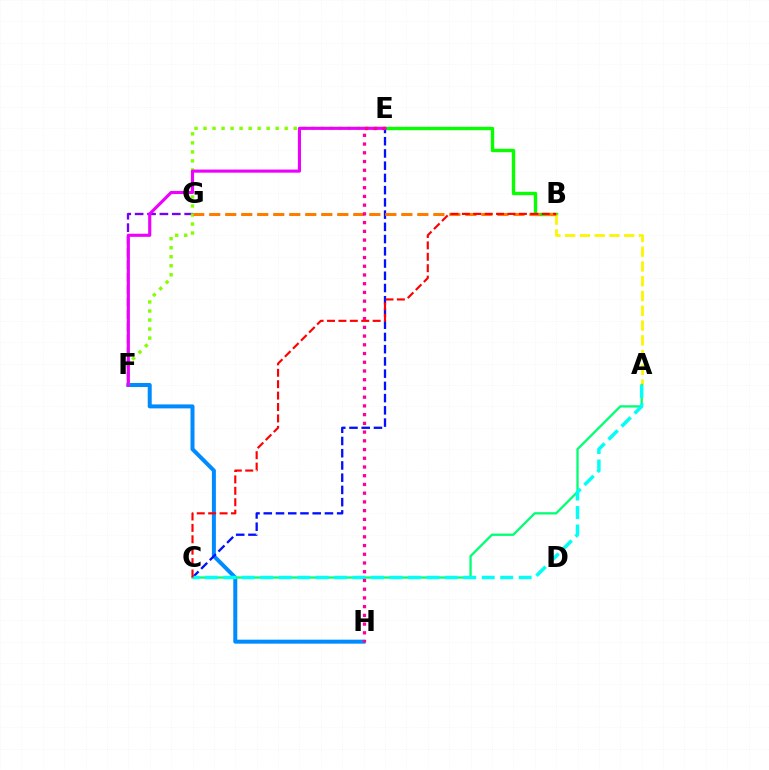{('B', 'E'): [{'color': '#08ff00', 'line_style': 'solid', 'thickness': 2.44}], ('F', 'H'): [{'color': '#008cff', 'line_style': 'solid', 'thickness': 2.87}], ('F', 'G'): [{'color': '#7200ff', 'line_style': 'dashed', 'thickness': 1.68}], ('A', 'B'): [{'color': '#fcf500', 'line_style': 'dashed', 'thickness': 2.01}], ('C', 'E'): [{'color': '#0010ff', 'line_style': 'dashed', 'thickness': 1.66}], ('E', 'F'): [{'color': '#84ff00', 'line_style': 'dotted', 'thickness': 2.45}, {'color': '#ee00ff', 'line_style': 'solid', 'thickness': 2.25}], ('B', 'G'): [{'color': '#ff7c00', 'line_style': 'dashed', 'thickness': 2.17}], ('A', 'C'): [{'color': '#00ff74', 'line_style': 'solid', 'thickness': 1.65}, {'color': '#00fff6', 'line_style': 'dashed', 'thickness': 2.51}], ('B', 'C'): [{'color': '#ff0000', 'line_style': 'dashed', 'thickness': 1.55}], ('E', 'H'): [{'color': '#ff0094', 'line_style': 'dotted', 'thickness': 2.37}]}